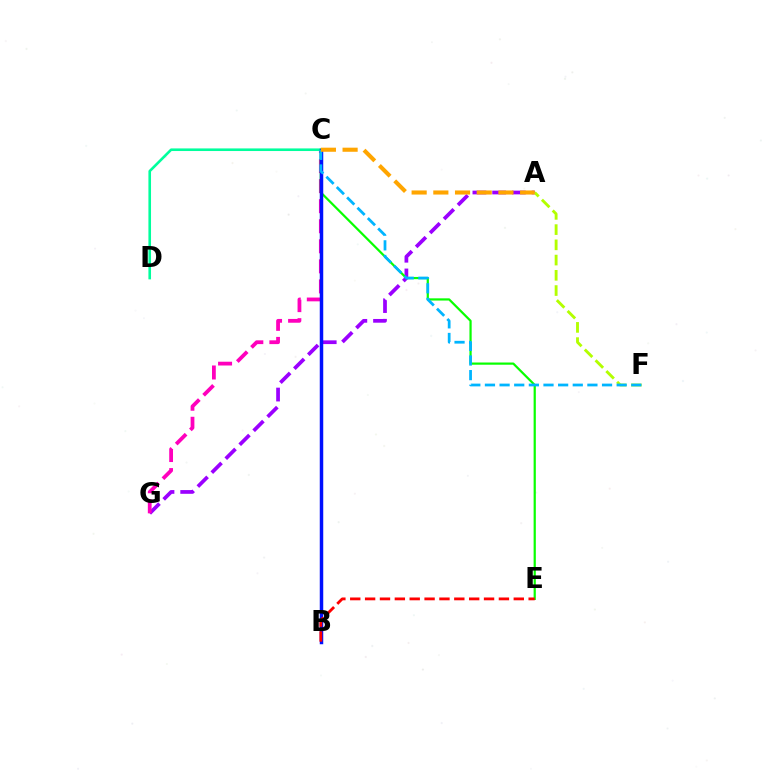{('A', 'G'): [{'color': '#9b00ff', 'line_style': 'dashed', 'thickness': 2.68}], ('A', 'F'): [{'color': '#b3ff00', 'line_style': 'dashed', 'thickness': 2.07}], ('C', 'G'): [{'color': '#ff00bd', 'line_style': 'dashed', 'thickness': 2.72}], ('C', 'E'): [{'color': '#08ff00', 'line_style': 'solid', 'thickness': 1.6}], ('C', 'D'): [{'color': '#00ff9d', 'line_style': 'solid', 'thickness': 1.88}], ('B', 'C'): [{'color': '#0010ff', 'line_style': 'solid', 'thickness': 2.5}], ('C', 'F'): [{'color': '#00b5ff', 'line_style': 'dashed', 'thickness': 1.99}], ('A', 'C'): [{'color': '#ffa500', 'line_style': 'dashed', 'thickness': 2.95}], ('B', 'E'): [{'color': '#ff0000', 'line_style': 'dashed', 'thickness': 2.02}]}